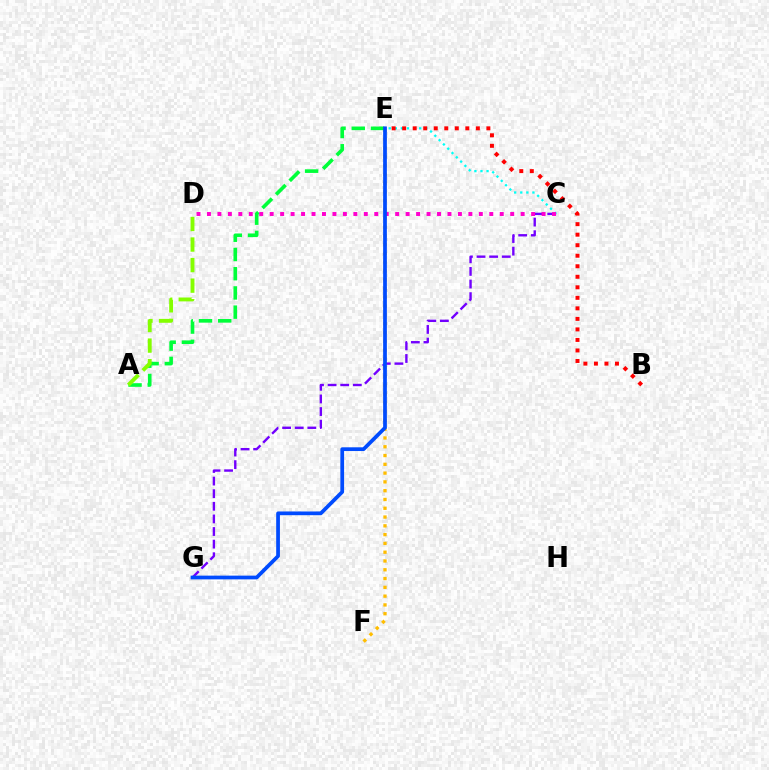{('E', 'F'): [{'color': '#ffbd00', 'line_style': 'dotted', 'thickness': 2.39}], ('C', 'G'): [{'color': '#7200ff', 'line_style': 'dashed', 'thickness': 1.71}], ('C', 'E'): [{'color': '#00fff6', 'line_style': 'dotted', 'thickness': 1.65}], ('B', 'E'): [{'color': '#ff0000', 'line_style': 'dotted', 'thickness': 2.86}], ('A', 'E'): [{'color': '#00ff39', 'line_style': 'dashed', 'thickness': 2.61}], ('A', 'D'): [{'color': '#84ff00', 'line_style': 'dashed', 'thickness': 2.79}], ('C', 'D'): [{'color': '#ff00cf', 'line_style': 'dotted', 'thickness': 2.84}], ('E', 'G'): [{'color': '#004bff', 'line_style': 'solid', 'thickness': 2.69}]}